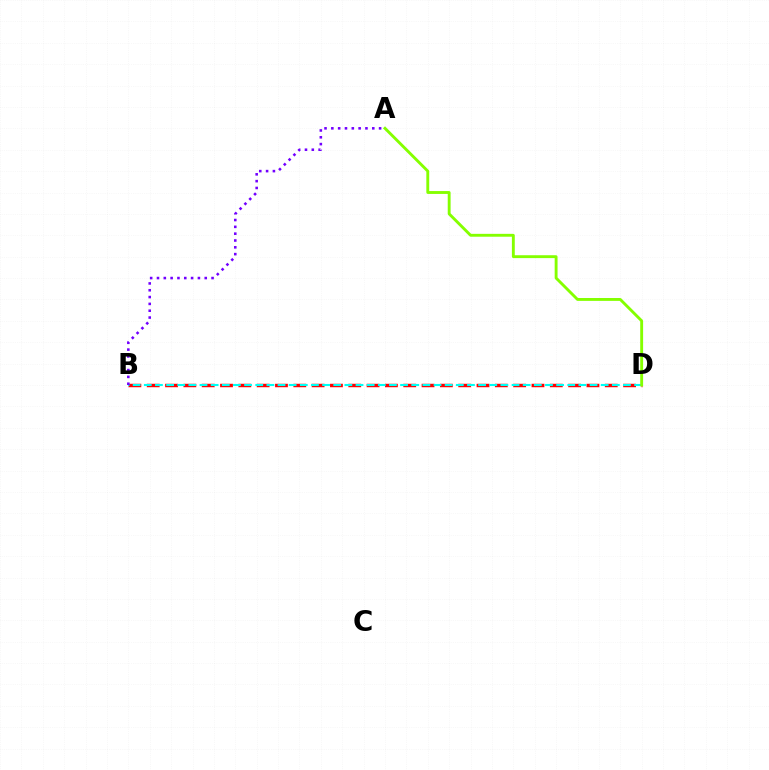{('B', 'D'): [{'color': '#ff0000', 'line_style': 'dashed', 'thickness': 2.49}, {'color': '#00fff6', 'line_style': 'dashed', 'thickness': 1.51}], ('A', 'B'): [{'color': '#7200ff', 'line_style': 'dotted', 'thickness': 1.85}], ('A', 'D'): [{'color': '#84ff00', 'line_style': 'solid', 'thickness': 2.07}]}